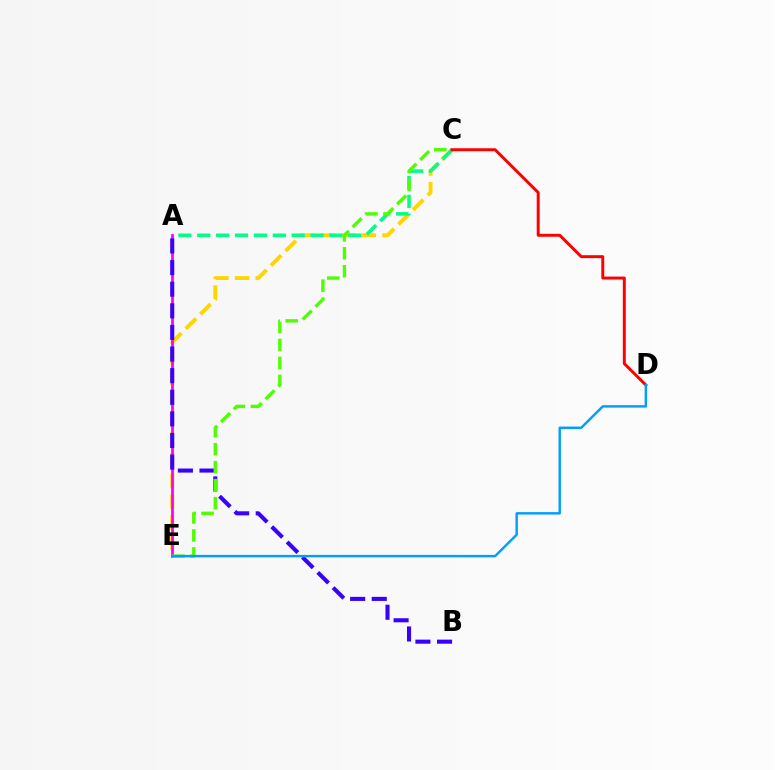{('C', 'E'): [{'color': '#ffd500', 'line_style': 'dashed', 'thickness': 2.8}, {'color': '#4fff00', 'line_style': 'dashed', 'thickness': 2.44}], ('A', 'C'): [{'color': '#00ff86', 'line_style': 'dashed', 'thickness': 2.57}], ('A', 'E'): [{'color': '#ff00ed', 'line_style': 'solid', 'thickness': 1.96}], ('A', 'B'): [{'color': '#3700ff', 'line_style': 'dashed', 'thickness': 2.94}], ('C', 'D'): [{'color': '#ff0000', 'line_style': 'solid', 'thickness': 2.13}], ('D', 'E'): [{'color': '#009eff', 'line_style': 'solid', 'thickness': 1.75}]}